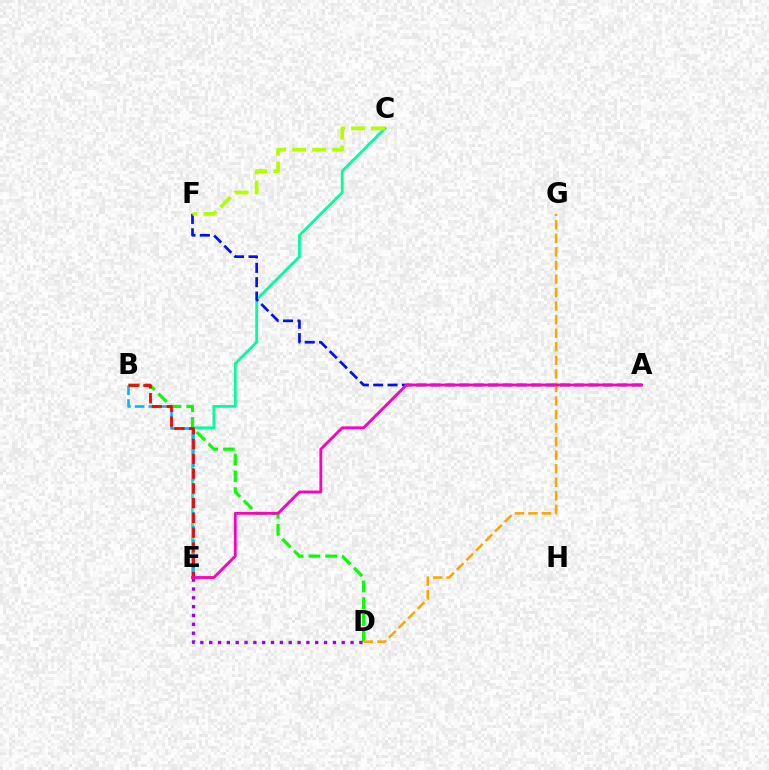{('C', 'E'): [{'color': '#00ff9d', 'line_style': 'solid', 'thickness': 2.0}], ('B', 'D'): [{'color': '#08ff00', 'line_style': 'dashed', 'thickness': 2.27}], ('A', 'F'): [{'color': '#0010ff', 'line_style': 'dashed', 'thickness': 1.95}], ('D', 'G'): [{'color': '#ffa500', 'line_style': 'dashed', 'thickness': 1.84}], ('D', 'E'): [{'color': '#9b00ff', 'line_style': 'dotted', 'thickness': 2.4}], ('C', 'F'): [{'color': '#b3ff00', 'line_style': 'dashed', 'thickness': 2.72}], ('B', 'E'): [{'color': '#00b5ff', 'line_style': 'dashed', 'thickness': 1.86}, {'color': '#ff0000', 'line_style': 'dashed', 'thickness': 2.01}], ('A', 'E'): [{'color': '#ff00bd', 'line_style': 'solid', 'thickness': 2.03}]}